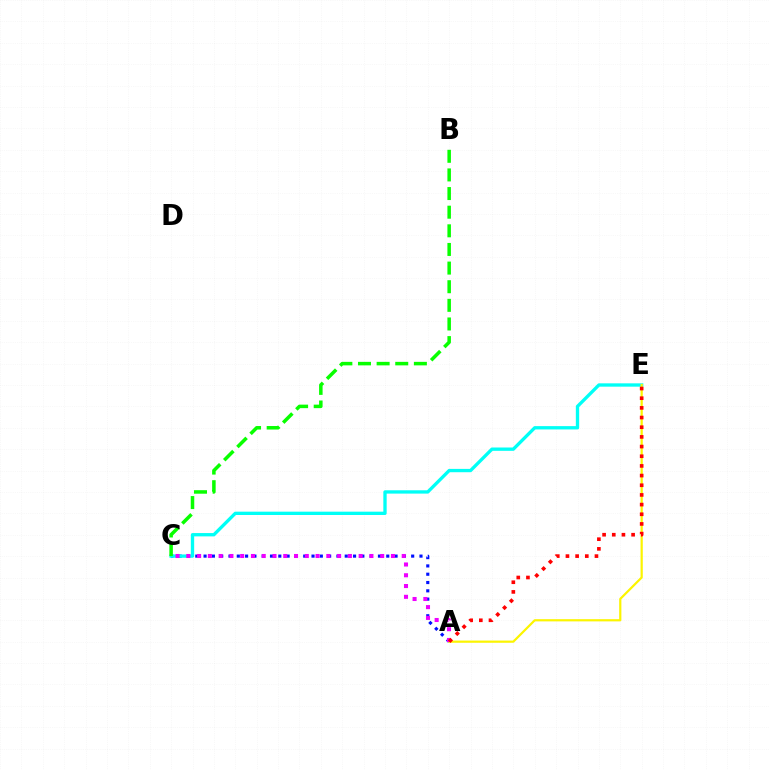{('A', 'C'): [{'color': '#0010ff', 'line_style': 'dotted', 'thickness': 2.26}, {'color': '#ee00ff', 'line_style': 'dotted', 'thickness': 2.93}], ('C', 'E'): [{'color': '#00fff6', 'line_style': 'solid', 'thickness': 2.39}], ('A', 'E'): [{'color': '#fcf500', 'line_style': 'solid', 'thickness': 1.59}, {'color': '#ff0000', 'line_style': 'dotted', 'thickness': 2.63}], ('B', 'C'): [{'color': '#08ff00', 'line_style': 'dashed', 'thickness': 2.53}]}